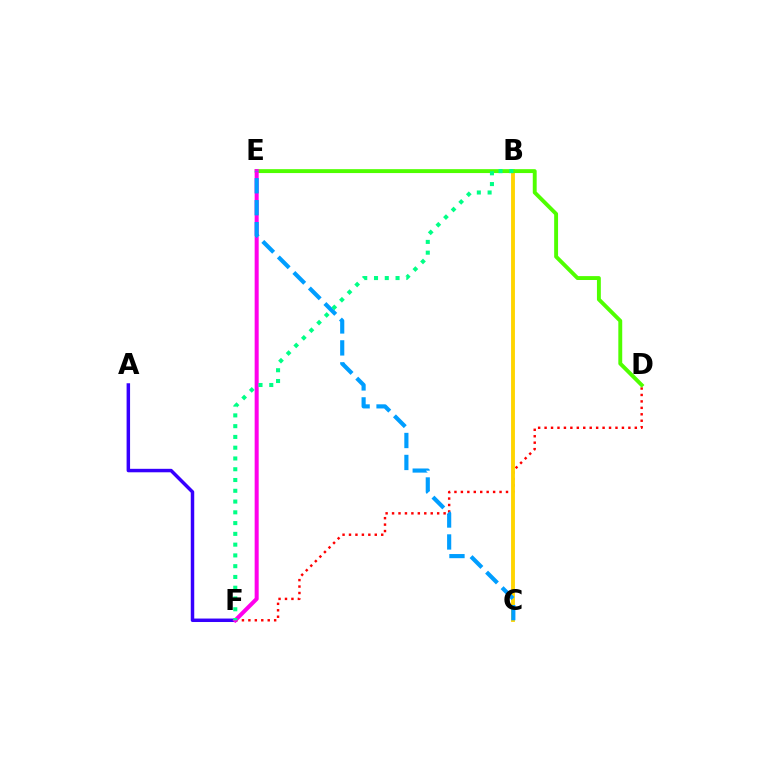{('D', 'F'): [{'color': '#ff0000', 'line_style': 'dotted', 'thickness': 1.75}], ('B', 'C'): [{'color': '#ffd500', 'line_style': 'solid', 'thickness': 2.78}], ('A', 'F'): [{'color': '#3700ff', 'line_style': 'solid', 'thickness': 2.5}], ('D', 'E'): [{'color': '#4fff00', 'line_style': 'solid', 'thickness': 2.81}], ('E', 'F'): [{'color': '#ff00ed', 'line_style': 'solid', 'thickness': 2.9}], ('C', 'E'): [{'color': '#009eff', 'line_style': 'dashed', 'thickness': 2.98}], ('B', 'F'): [{'color': '#00ff86', 'line_style': 'dotted', 'thickness': 2.93}]}